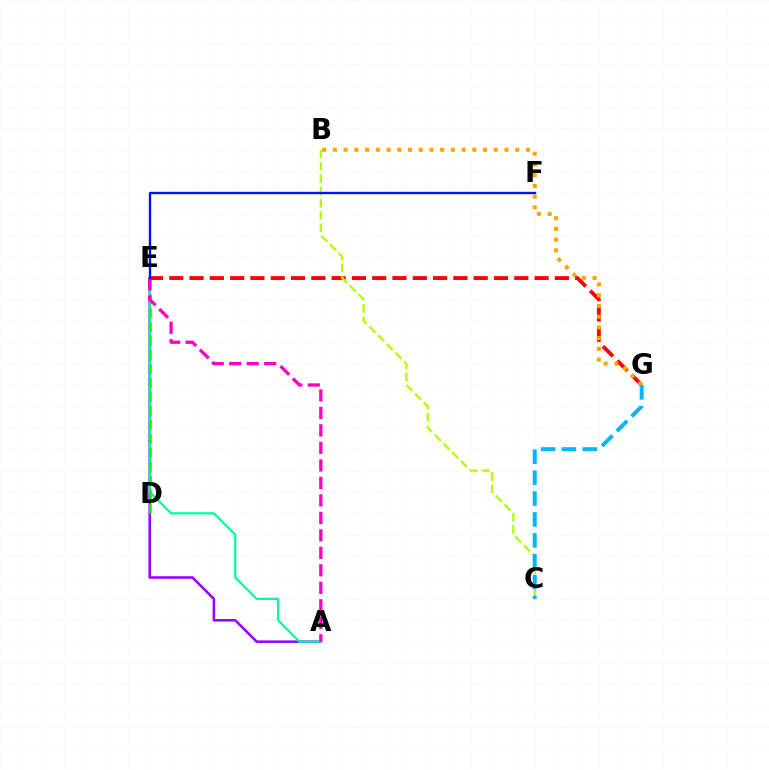{('A', 'E'): [{'color': '#9b00ff', 'line_style': 'solid', 'thickness': 1.86}, {'color': '#00ff9d', 'line_style': 'solid', 'thickness': 1.64}, {'color': '#ff00bd', 'line_style': 'dashed', 'thickness': 2.38}], ('D', 'E'): [{'color': '#08ff00', 'line_style': 'dashed', 'thickness': 1.9}], ('E', 'G'): [{'color': '#ff0000', 'line_style': 'dashed', 'thickness': 2.76}], ('B', 'C'): [{'color': '#b3ff00', 'line_style': 'dashed', 'thickness': 1.67}], ('E', 'F'): [{'color': '#0010ff', 'line_style': 'solid', 'thickness': 1.68}], ('B', 'G'): [{'color': '#ffa500', 'line_style': 'dotted', 'thickness': 2.92}], ('C', 'G'): [{'color': '#00b5ff', 'line_style': 'dashed', 'thickness': 2.84}]}